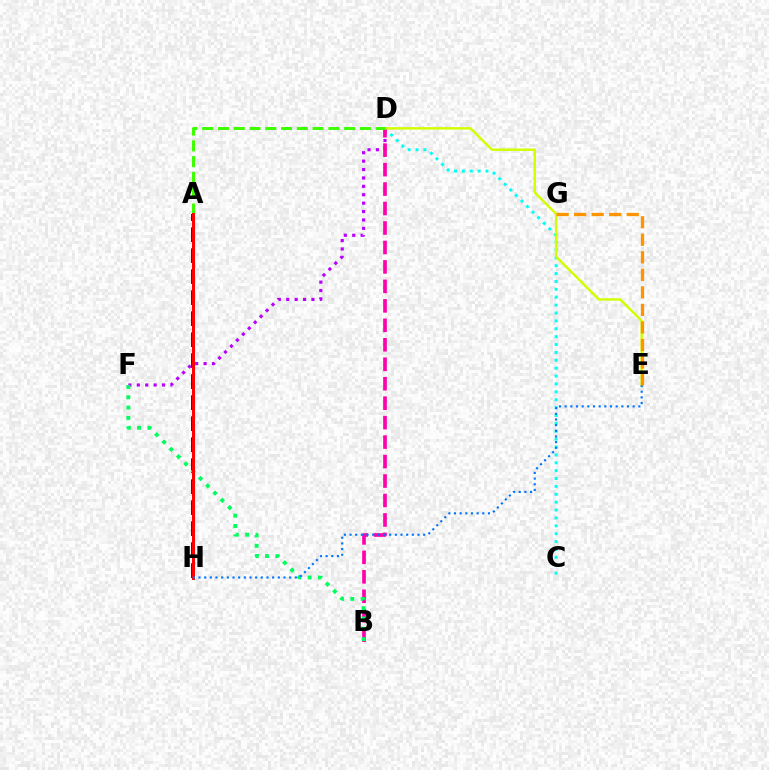{('C', 'D'): [{'color': '#00fff6', 'line_style': 'dotted', 'thickness': 2.14}], ('D', 'F'): [{'color': '#b900ff', 'line_style': 'dotted', 'thickness': 2.28}], ('B', 'D'): [{'color': '#ff00ac', 'line_style': 'dashed', 'thickness': 2.64}], ('D', 'E'): [{'color': '#d1ff00', 'line_style': 'solid', 'thickness': 1.76}], ('A', 'H'): [{'color': '#2500ff', 'line_style': 'dashed', 'thickness': 2.85}, {'color': '#ff0000', 'line_style': 'solid', 'thickness': 2.17}], ('B', 'F'): [{'color': '#00ff5c', 'line_style': 'dotted', 'thickness': 2.8}], ('A', 'D'): [{'color': '#3dff00', 'line_style': 'dashed', 'thickness': 2.14}], ('E', 'H'): [{'color': '#0074ff', 'line_style': 'dotted', 'thickness': 1.54}], ('E', 'G'): [{'color': '#ff9400', 'line_style': 'dashed', 'thickness': 2.38}]}